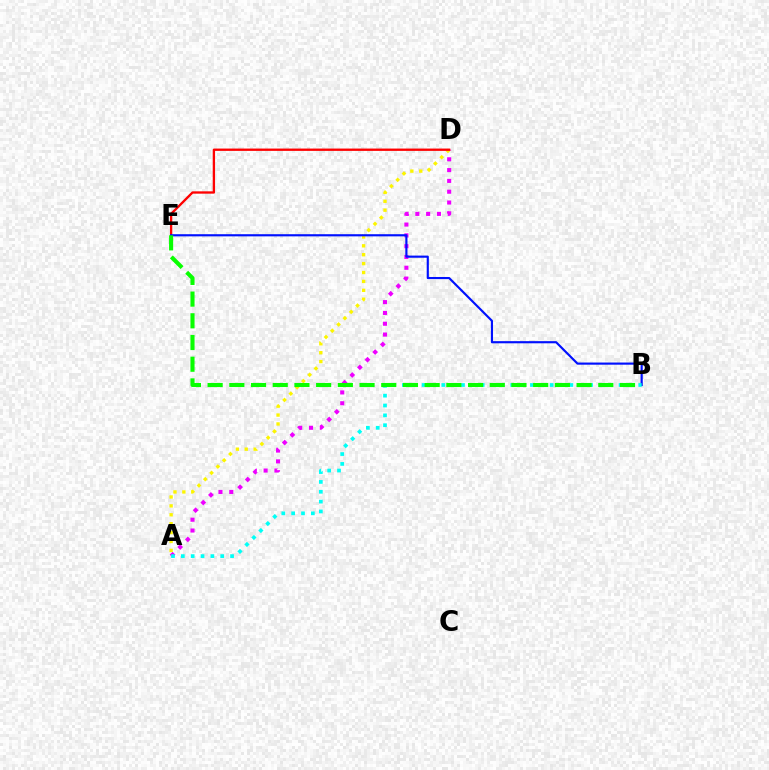{('A', 'D'): [{'color': '#ee00ff', 'line_style': 'dotted', 'thickness': 2.94}, {'color': '#fcf500', 'line_style': 'dotted', 'thickness': 2.42}], ('D', 'E'): [{'color': '#ff0000', 'line_style': 'solid', 'thickness': 1.68}], ('B', 'E'): [{'color': '#0010ff', 'line_style': 'solid', 'thickness': 1.55}, {'color': '#08ff00', 'line_style': 'dashed', 'thickness': 2.95}], ('A', 'B'): [{'color': '#00fff6', 'line_style': 'dotted', 'thickness': 2.68}]}